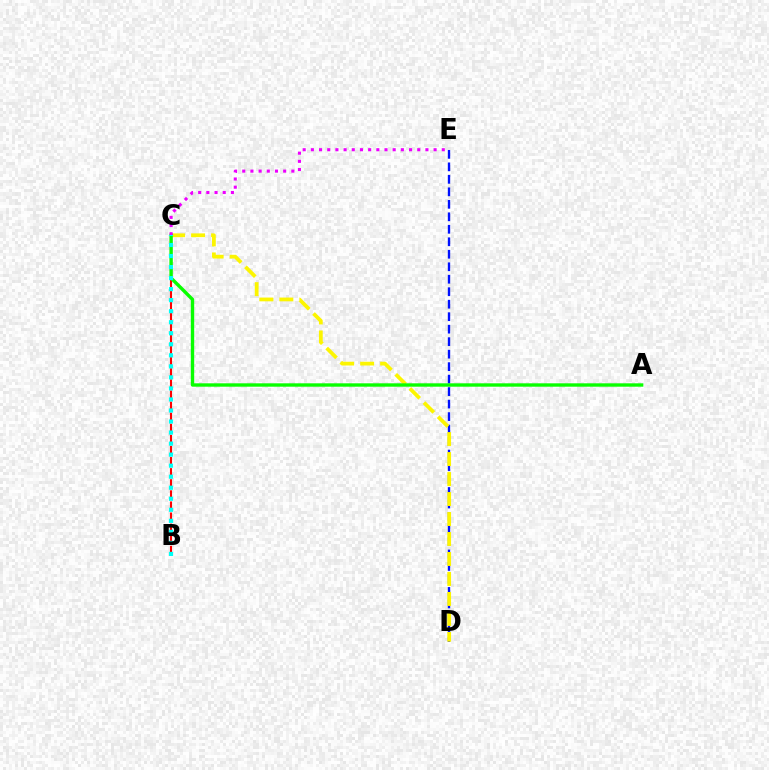{('B', 'C'): [{'color': '#ff0000', 'line_style': 'dashed', 'thickness': 1.51}, {'color': '#00fff6', 'line_style': 'dotted', 'thickness': 3.0}], ('D', 'E'): [{'color': '#0010ff', 'line_style': 'dashed', 'thickness': 1.7}], ('C', 'D'): [{'color': '#fcf500', 'line_style': 'dashed', 'thickness': 2.71}], ('A', 'C'): [{'color': '#08ff00', 'line_style': 'solid', 'thickness': 2.43}], ('C', 'E'): [{'color': '#ee00ff', 'line_style': 'dotted', 'thickness': 2.22}]}